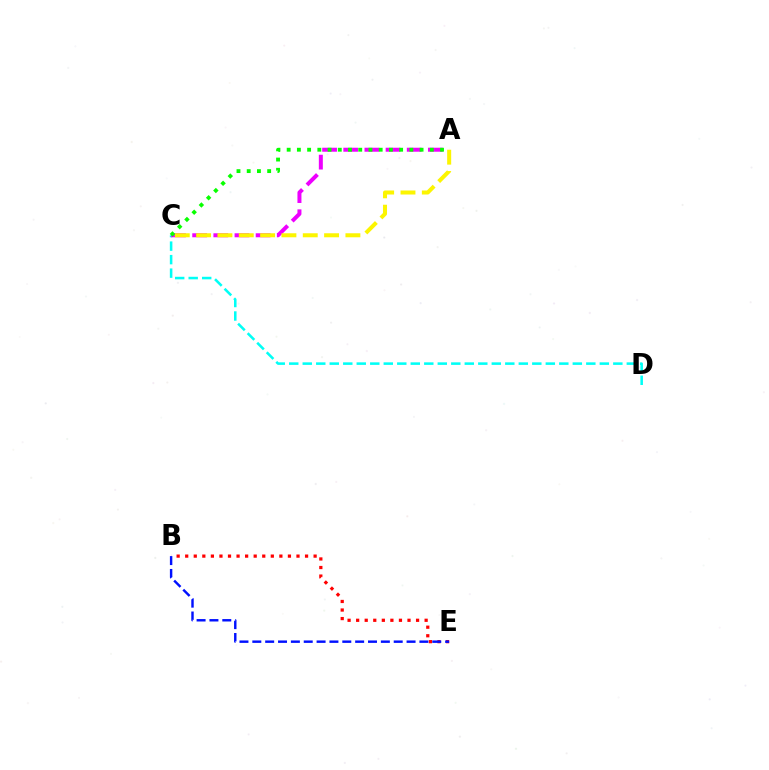{('C', 'D'): [{'color': '#00fff6', 'line_style': 'dashed', 'thickness': 1.83}], ('B', 'E'): [{'color': '#ff0000', 'line_style': 'dotted', 'thickness': 2.33}, {'color': '#0010ff', 'line_style': 'dashed', 'thickness': 1.75}], ('A', 'C'): [{'color': '#ee00ff', 'line_style': 'dashed', 'thickness': 2.87}, {'color': '#fcf500', 'line_style': 'dashed', 'thickness': 2.9}, {'color': '#08ff00', 'line_style': 'dotted', 'thickness': 2.78}]}